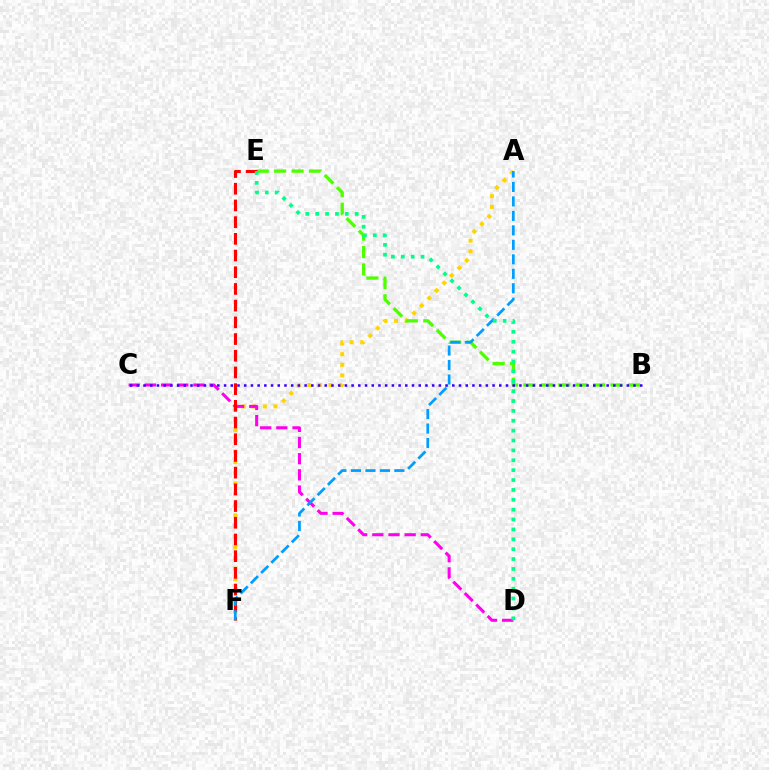{('A', 'F'): [{'color': '#ffd500', 'line_style': 'dotted', 'thickness': 2.89}, {'color': '#009eff', 'line_style': 'dashed', 'thickness': 1.97}], ('B', 'E'): [{'color': '#4fff00', 'line_style': 'dashed', 'thickness': 2.37}], ('C', 'D'): [{'color': '#ff00ed', 'line_style': 'dashed', 'thickness': 2.2}], ('E', 'F'): [{'color': '#ff0000', 'line_style': 'dashed', 'thickness': 2.27}], ('B', 'C'): [{'color': '#3700ff', 'line_style': 'dotted', 'thickness': 1.82}], ('D', 'E'): [{'color': '#00ff86', 'line_style': 'dotted', 'thickness': 2.68}]}